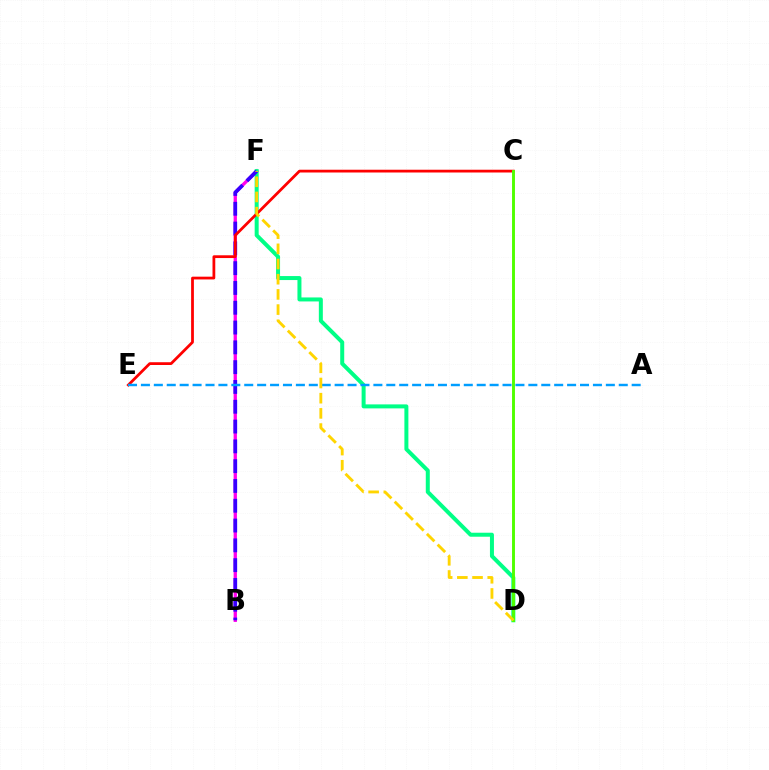{('B', 'F'): [{'color': '#ff00ed', 'line_style': 'solid', 'thickness': 2.38}, {'color': '#3700ff', 'line_style': 'dashed', 'thickness': 2.69}], ('D', 'F'): [{'color': '#00ff86', 'line_style': 'solid', 'thickness': 2.88}, {'color': '#ffd500', 'line_style': 'dashed', 'thickness': 2.06}], ('C', 'E'): [{'color': '#ff0000', 'line_style': 'solid', 'thickness': 1.99}], ('A', 'E'): [{'color': '#009eff', 'line_style': 'dashed', 'thickness': 1.75}], ('C', 'D'): [{'color': '#4fff00', 'line_style': 'solid', 'thickness': 2.1}]}